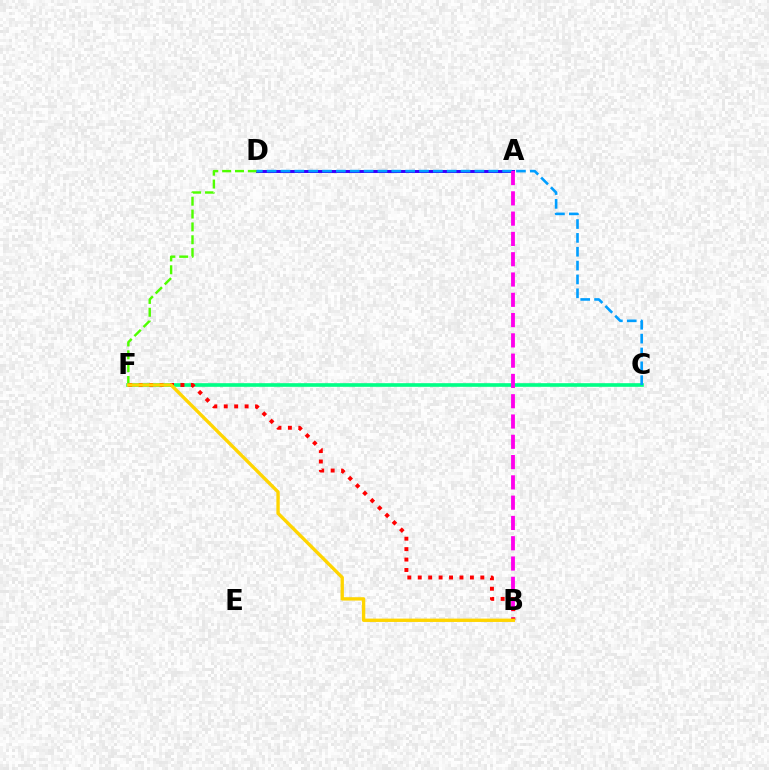{('A', 'D'): [{'color': '#3700ff', 'line_style': 'solid', 'thickness': 2.13}], ('D', 'F'): [{'color': '#4fff00', 'line_style': 'dashed', 'thickness': 1.75}], ('C', 'F'): [{'color': '#00ff86', 'line_style': 'solid', 'thickness': 2.62}], ('C', 'D'): [{'color': '#009eff', 'line_style': 'dashed', 'thickness': 1.88}], ('A', 'B'): [{'color': '#ff00ed', 'line_style': 'dashed', 'thickness': 2.76}], ('B', 'F'): [{'color': '#ff0000', 'line_style': 'dotted', 'thickness': 2.83}, {'color': '#ffd500', 'line_style': 'solid', 'thickness': 2.42}]}